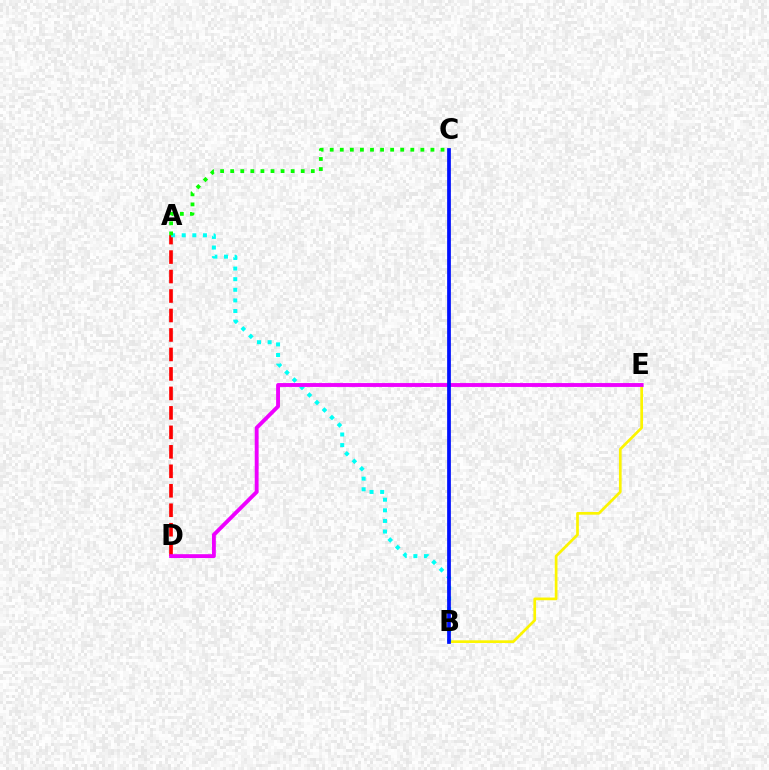{('A', 'D'): [{'color': '#ff0000', 'line_style': 'dashed', 'thickness': 2.65}], ('B', 'E'): [{'color': '#fcf500', 'line_style': 'solid', 'thickness': 1.95}], ('A', 'B'): [{'color': '#00fff6', 'line_style': 'dotted', 'thickness': 2.88}], ('A', 'C'): [{'color': '#08ff00', 'line_style': 'dotted', 'thickness': 2.74}], ('D', 'E'): [{'color': '#ee00ff', 'line_style': 'solid', 'thickness': 2.78}], ('B', 'C'): [{'color': '#0010ff', 'line_style': 'solid', 'thickness': 2.69}]}